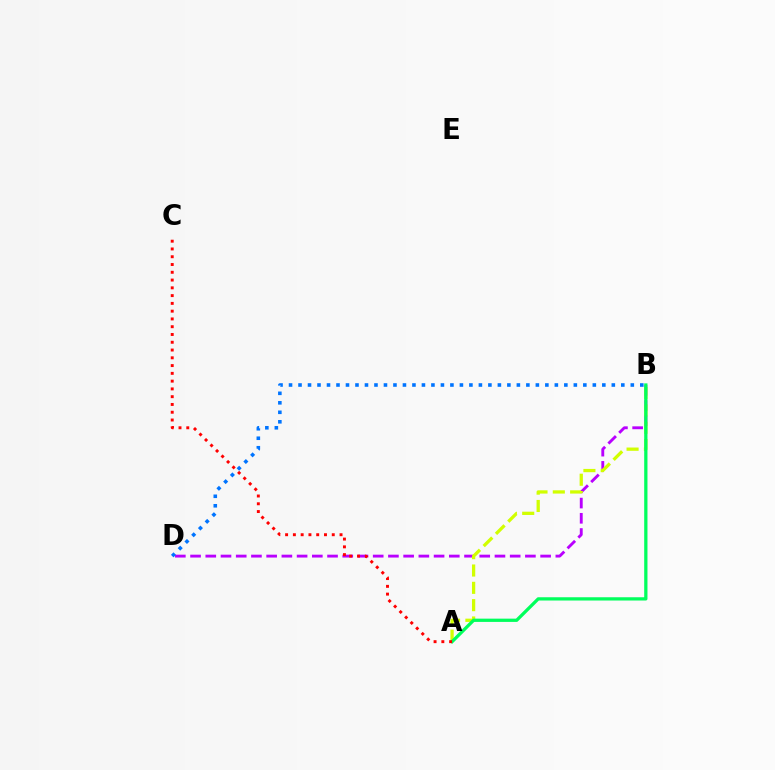{('B', 'D'): [{'color': '#b900ff', 'line_style': 'dashed', 'thickness': 2.07}, {'color': '#0074ff', 'line_style': 'dotted', 'thickness': 2.58}], ('A', 'B'): [{'color': '#d1ff00', 'line_style': 'dashed', 'thickness': 2.35}, {'color': '#00ff5c', 'line_style': 'solid', 'thickness': 2.35}], ('A', 'C'): [{'color': '#ff0000', 'line_style': 'dotted', 'thickness': 2.11}]}